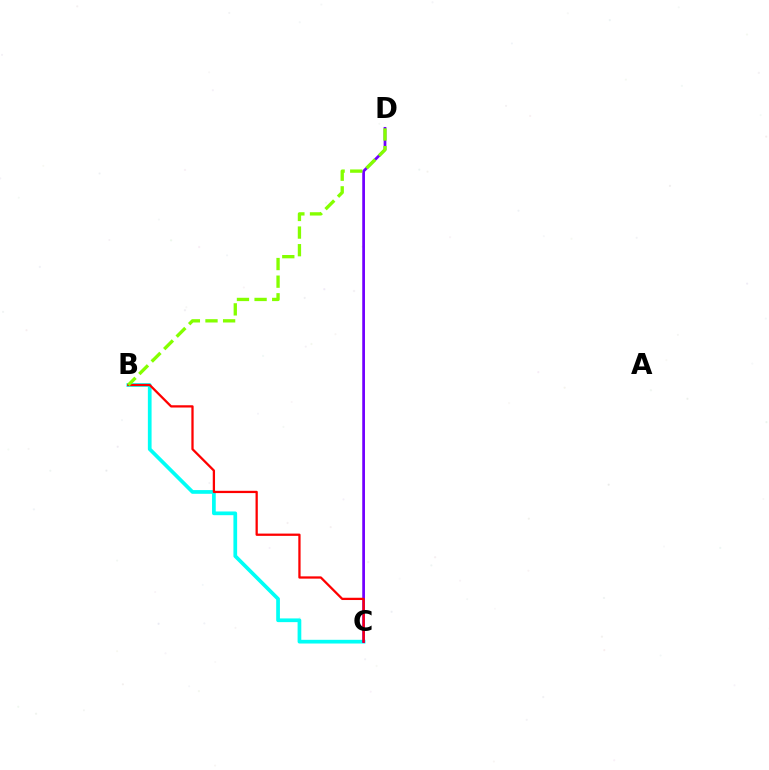{('B', 'C'): [{'color': '#00fff6', 'line_style': 'solid', 'thickness': 2.67}, {'color': '#ff0000', 'line_style': 'solid', 'thickness': 1.64}], ('C', 'D'): [{'color': '#7200ff', 'line_style': 'solid', 'thickness': 1.97}], ('B', 'D'): [{'color': '#84ff00', 'line_style': 'dashed', 'thickness': 2.39}]}